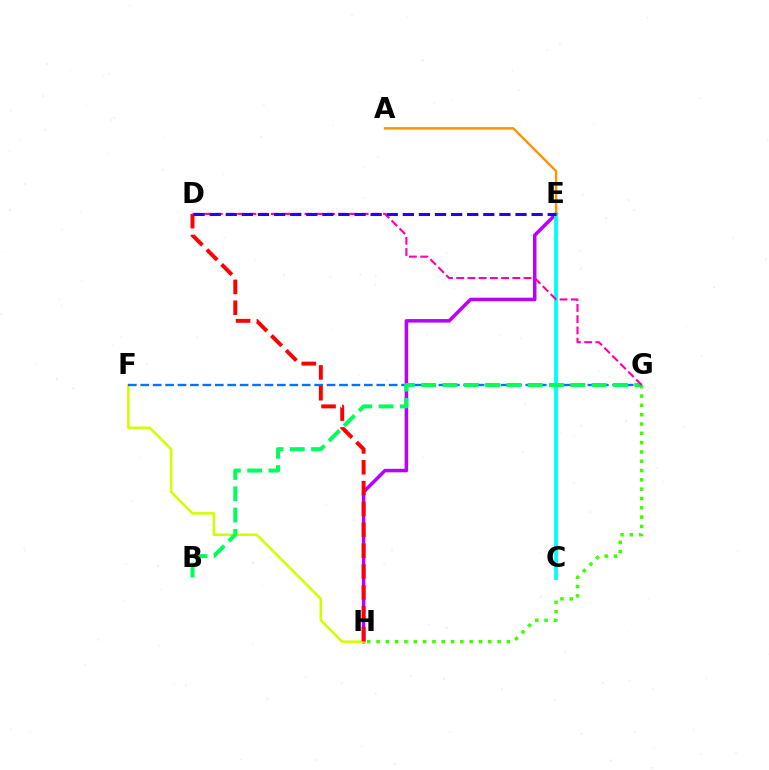{('G', 'H'): [{'color': '#3dff00', 'line_style': 'dotted', 'thickness': 2.53}], ('E', 'H'): [{'color': '#b900ff', 'line_style': 'solid', 'thickness': 2.53}], ('C', 'E'): [{'color': '#00fff6', 'line_style': 'solid', 'thickness': 2.76}], ('A', 'E'): [{'color': '#ff9400', 'line_style': 'solid', 'thickness': 1.72}], ('F', 'H'): [{'color': '#d1ff00', 'line_style': 'solid', 'thickness': 1.82}], ('F', 'G'): [{'color': '#0074ff', 'line_style': 'dashed', 'thickness': 1.69}], ('B', 'G'): [{'color': '#00ff5c', 'line_style': 'dashed', 'thickness': 2.9}], ('D', 'H'): [{'color': '#ff0000', 'line_style': 'dashed', 'thickness': 2.83}], ('D', 'G'): [{'color': '#ff00ac', 'line_style': 'dashed', 'thickness': 1.52}], ('D', 'E'): [{'color': '#2500ff', 'line_style': 'dashed', 'thickness': 2.19}]}